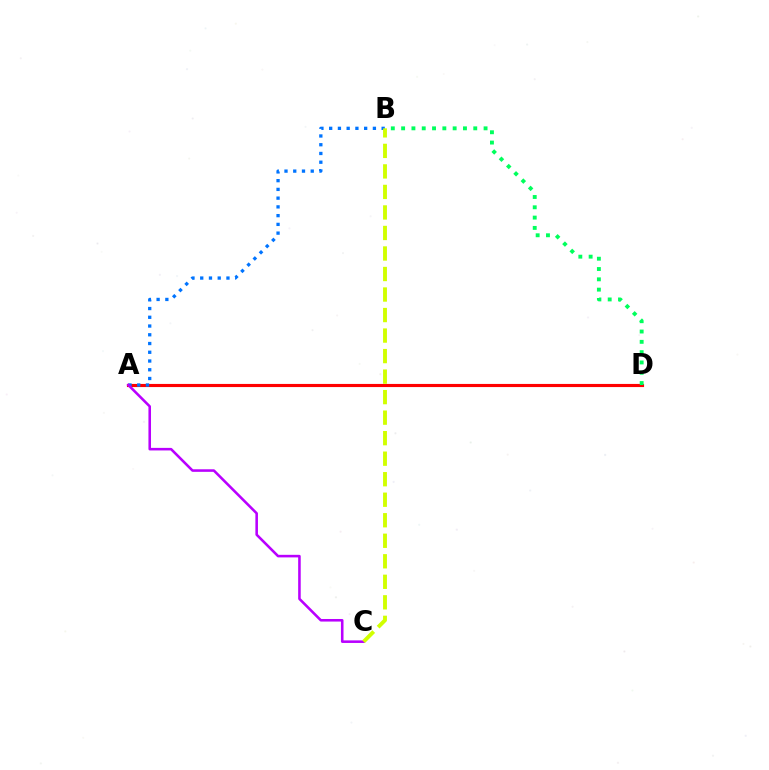{('A', 'D'): [{'color': '#ff0000', 'line_style': 'solid', 'thickness': 2.26}], ('A', 'B'): [{'color': '#0074ff', 'line_style': 'dotted', 'thickness': 2.38}], ('B', 'D'): [{'color': '#00ff5c', 'line_style': 'dotted', 'thickness': 2.8}], ('A', 'C'): [{'color': '#b900ff', 'line_style': 'solid', 'thickness': 1.85}], ('B', 'C'): [{'color': '#d1ff00', 'line_style': 'dashed', 'thickness': 2.79}]}